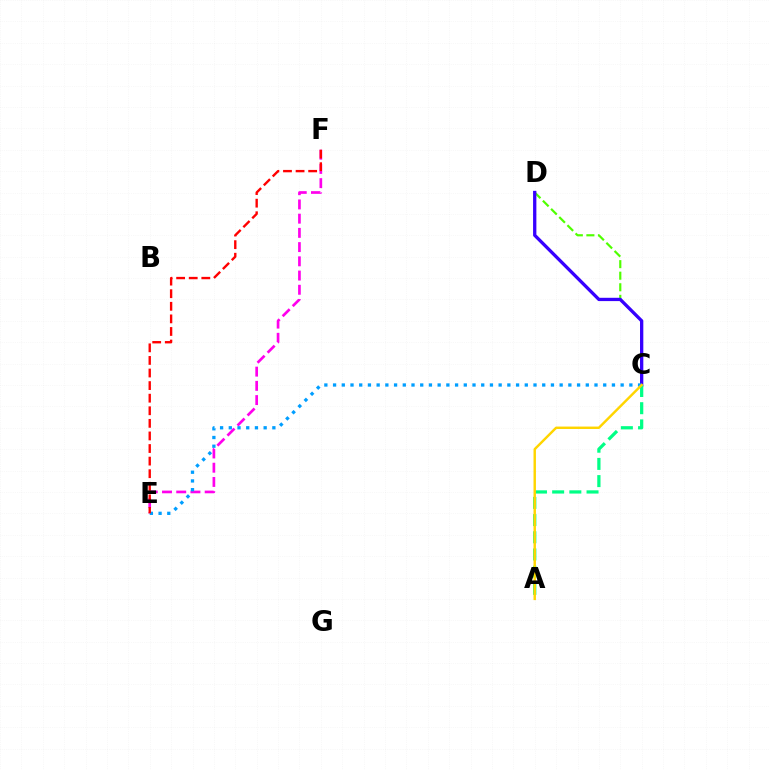{('E', 'F'): [{'color': '#ff00ed', 'line_style': 'dashed', 'thickness': 1.93}, {'color': '#ff0000', 'line_style': 'dashed', 'thickness': 1.71}], ('C', 'D'): [{'color': '#4fff00', 'line_style': 'dashed', 'thickness': 1.57}, {'color': '#3700ff', 'line_style': 'solid', 'thickness': 2.38}], ('C', 'E'): [{'color': '#009eff', 'line_style': 'dotted', 'thickness': 2.37}], ('A', 'C'): [{'color': '#00ff86', 'line_style': 'dashed', 'thickness': 2.34}, {'color': '#ffd500', 'line_style': 'solid', 'thickness': 1.75}]}